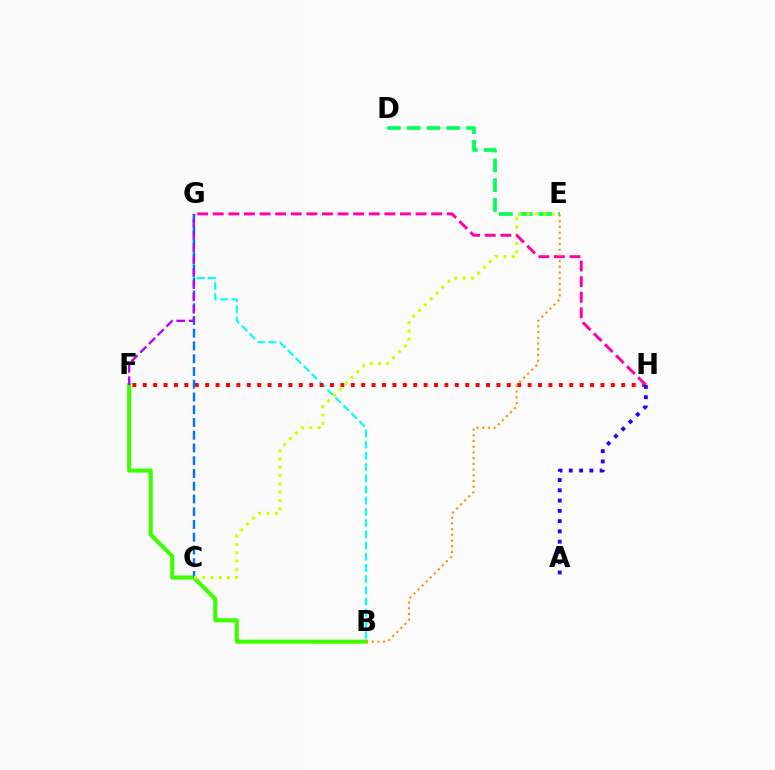{('B', 'F'): [{'color': '#3dff00', 'line_style': 'solid', 'thickness': 2.95}], ('B', 'G'): [{'color': '#00fff6', 'line_style': 'dashed', 'thickness': 1.52}], ('F', 'H'): [{'color': '#ff0000', 'line_style': 'dotted', 'thickness': 2.83}], ('D', 'E'): [{'color': '#00ff5c', 'line_style': 'dashed', 'thickness': 2.69}], ('C', 'G'): [{'color': '#0074ff', 'line_style': 'dashed', 'thickness': 1.73}], ('F', 'G'): [{'color': '#b900ff', 'line_style': 'dashed', 'thickness': 1.67}], ('C', 'E'): [{'color': '#d1ff00', 'line_style': 'dotted', 'thickness': 2.25}], ('G', 'H'): [{'color': '#ff00ac', 'line_style': 'dashed', 'thickness': 2.12}], ('A', 'H'): [{'color': '#2500ff', 'line_style': 'dotted', 'thickness': 2.79}], ('B', 'E'): [{'color': '#ff9400', 'line_style': 'dotted', 'thickness': 1.55}]}